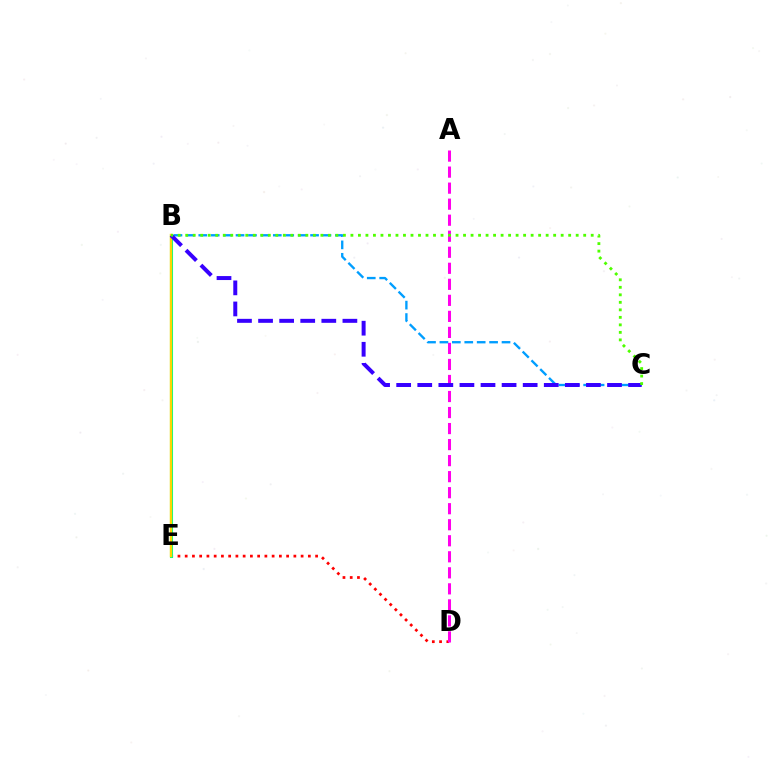{('D', 'E'): [{'color': '#ff0000', 'line_style': 'dotted', 'thickness': 1.97}], ('B', 'E'): [{'color': '#00ff86', 'line_style': 'solid', 'thickness': 2.21}, {'color': '#ffd500', 'line_style': 'solid', 'thickness': 1.72}], ('A', 'D'): [{'color': '#ff00ed', 'line_style': 'dashed', 'thickness': 2.18}], ('B', 'C'): [{'color': '#009eff', 'line_style': 'dashed', 'thickness': 1.69}, {'color': '#3700ff', 'line_style': 'dashed', 'thickness': 2.86}, {'color': '#4fff00', 'line_style': 'dotted', 'thickness': 2.04}]}